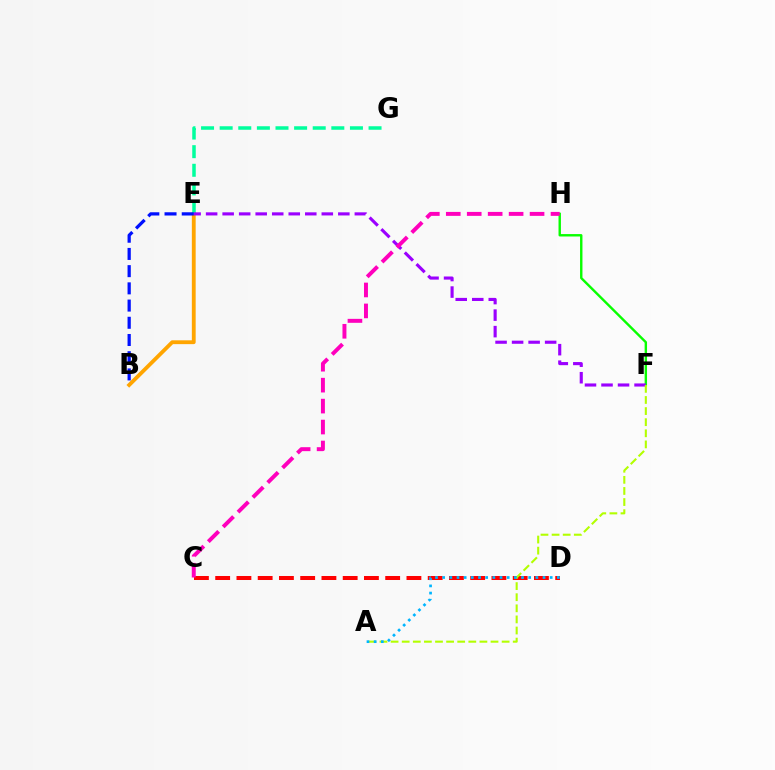{('B', 'E'): [{'color': '#ffa500', 'line_style': 'solid', 'thickness': 2.76}, {'color': '#0010ff', 'line_style': 'dashed', 'thickness': 2.34}], ('F', 'H'): [{'color': '#08ff00', 'line_style': 'solid', 'thickness': 1.73}], ('E', 'G'): [{'color': '#00ff9d', 'line_style': 'dashed', 'thickness': 2.53}], ('C', 'D'): [{'color': '#ff0000', 'line_style': 'dashed', 'thickness': 2.89}], ('E', 'F'): [{'color': '#9b00ff', 'line_style': 'dashed', 'thickness': 2.24}], ('A', 'F'): [{'color': '#b3ff00', 'line_style': 'dashed', 'thickness': 1.51}], ('C', 'H'): [{'color': '#ff00bd', 'line_style': 'dashed', 'thickness': 2.85}], ('A', 'D'): [{'color': '#00b5ff', 'line_style': 'dotted', 'thickness': 1.95}]}